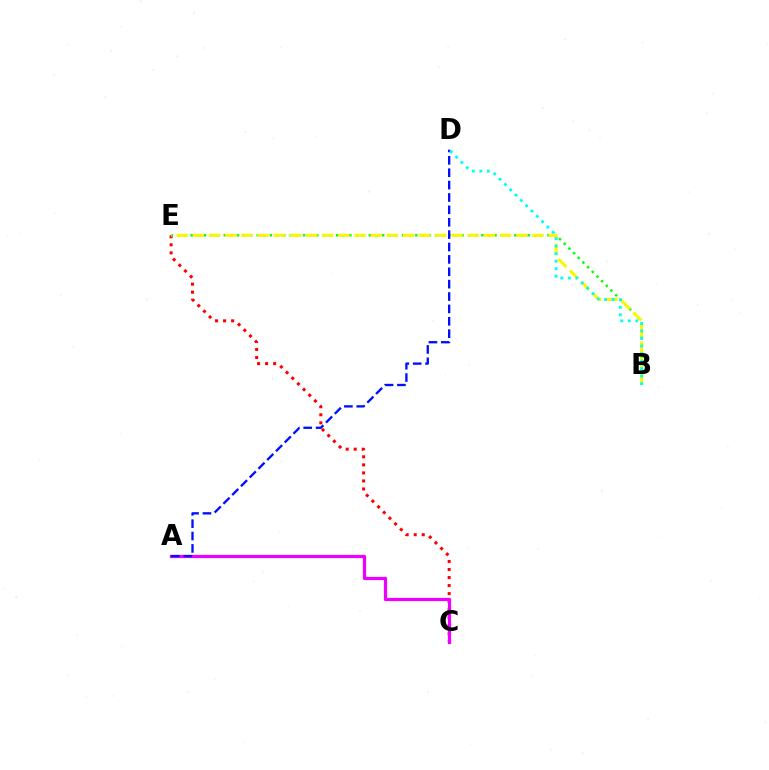{('C', 'E'): [{'color': '#ff0000', 'line_style': 'dotted', 'thickness': 2.18}], ('A', 'C'): [{'color': '#ee00ff', 'line_style': 'solid', 'thickness': 2.32}], ('B', 'E'): [{'color': '#08ff00', 'line_style': 'dotted', 'thickness': 1.79}, {'color': '#fcf500', 'line_style': 'dashed', 'thickness': 2.2}], ('A', 'D'): [{'color': '#0010ff', 'line_style': 'dashed', 'thickness': 1.68}], ('B', 'D'): [{'color': '#00fff6', 'line_style': 'dotted', 'thickness': 2.04}]}